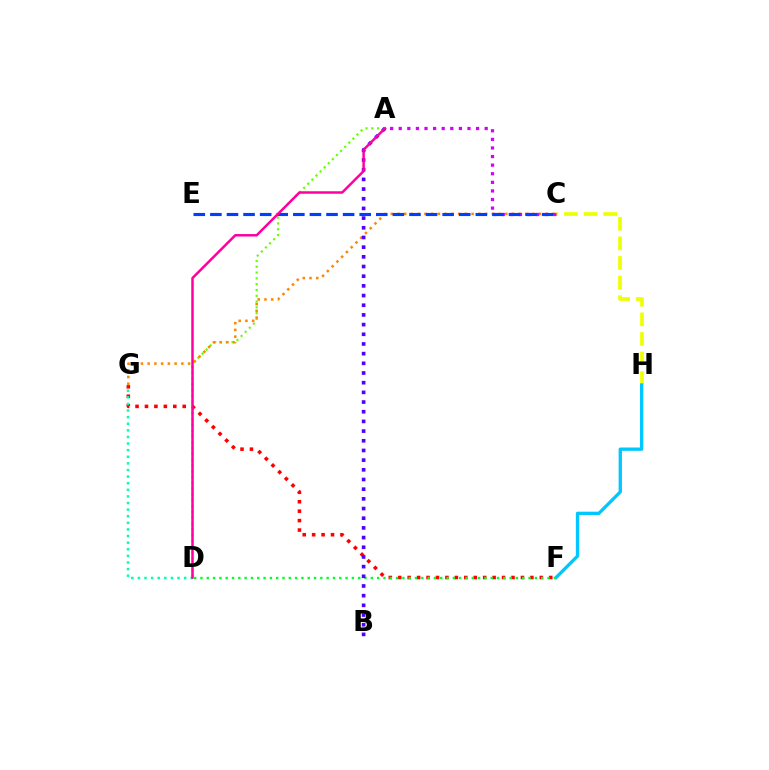{('A', 'D'): [{'color': '#66ff00', 'line_style': 'dotted', 'thickness': 1.58}, {'color': '#ff00a0', 'line_style': 'solid', 'thickness': 1.79}], ('F', 'G'): [{'color': '#ff0000', 'line_style': 'dotted', 'thickness': 2.56}], ('C', 'G'): [{'color': '#ff8800', 'line_style': 'dotted', 'thickness': 1.83}], ('C', 'H'): [{'color': '#eeff00', 'line_style': 'dashed', 'thickness': 2.66}], ('F', 'H'): [{'color': '#00c7ff', 'line_style': 'solid', 'thickness': 2.38}], ('A', 'C'): [{'color': '#d600ff', 'line_style': 'dotted', 'thickness': 2.34}], ('D', 'G'): [{'color': '#00ffaf', 'line_style': 'dotted', 'thickness': 1.79}], ('C', 'E'): [{'color': '#003fff', 'line_style': 'dashed', 'thickness': 2.25}], ('D', 'F'): [{'color': '#00ff27', 'line_style': 'dotted', 'thickness': 1.71}], ('A', 'B'): [{'color': '#4f00ff', 'line_style': 'dotted', 'thickness': 2.63}]}